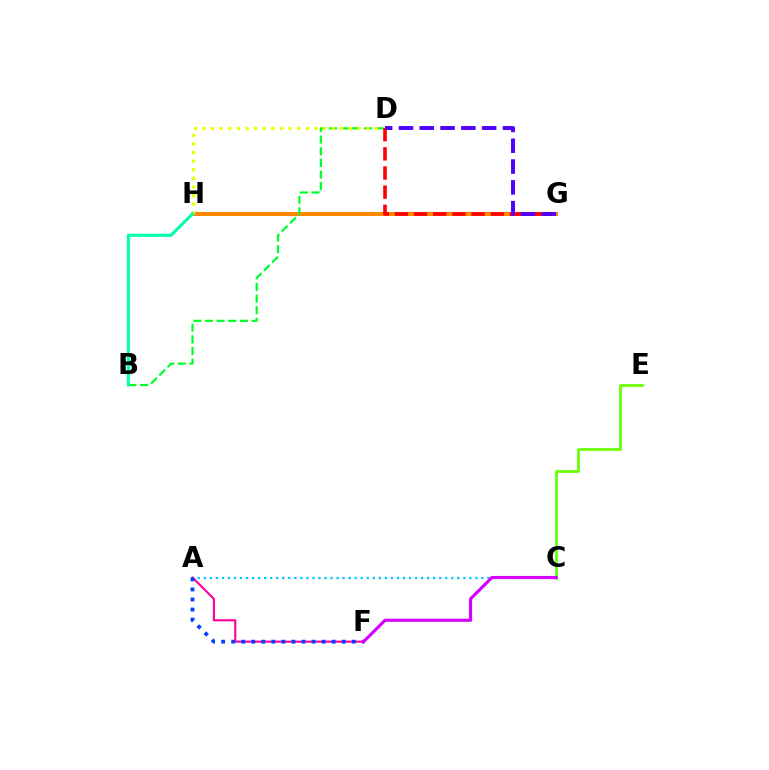{('G', 'H'): [{'color': '#ff8800', 'line_style': 'solid', 'thickness': 2.9}], ('A', 'F'): [{'color': '#ff00a0', 'line_style': 'solid', 'thickness': 1.53}, {'color': '#003fff', 'line_style': 'dotted', 'thickness': 2.73}], ('B', 'D'): [{'color': '#00ff27', 'line_style': 'dashed', 'thickness': 1.58}], ('D', 'H'): [{'color': '#eeff00', 'line_style': 'dotted', 'thickness': 2.34}], ('B', 'H'): [{'color': '#00ffaf', 'line_style': 'solid', 'thickness': 2.2}], ('C', 'E'): [{'color': '#66ff00', 'line_style': 'solid', 'thickness': 1.96}], ('A', 'C'): [{'color': '#00c7ff', 'line_style': 'dotted', 'thickness': 1.64}], ('D', 'G'): [{'color': '#ff0000', 'line_style': 'dashed', 'thickness': 2.6}, {'color': '#4f00ff', 'line_style': 'dashed', 'thickness': 2.83}], ('C', 'F'): [{'color': '#d600ff', 'line_style': 'solid', 'thickness': 2.26}]}